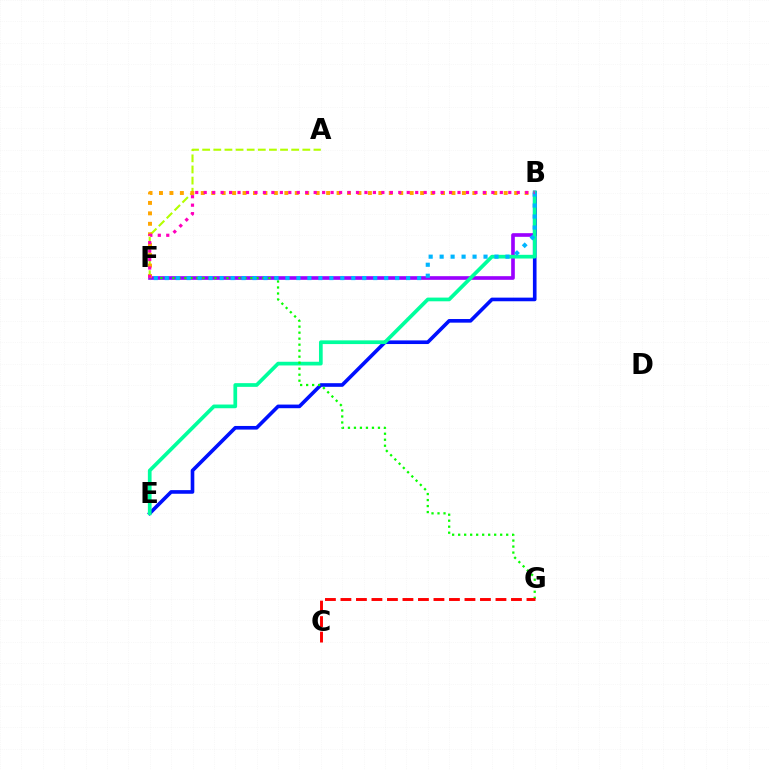{('B', 'F'): [{'color': '#9b00ff', 'line_style': 'solid', 'thickness': 2.63}, {'color': '#ffa500', 'line_style': 'dotted', 'thickness': 2.84}, {'color': '#00b5ff', 'line_style': 'dotted', 'thickness': 2.98}, {'color': '#ff00bd', 'line_style': 'dotted', 'thickness': 2.3}], ('A', 'F'): [{'color': '#b3ff00', 'line_style': 'dashed', 'thickness': 1.51}], ('B', 'E'): [{'color': '#0010ff', 'line_style': 'solid', 'thickness': 2.61}, {'color': '#00ff9d', 'line_style': 'solid', 'thickness': 2.67}], ('F', 'G'): [{'color': '#08ff00', 'line_style': 'dotted', 'thickness': 1.63}], ('C', 'G'): [{'color': '#ff0000', 'line_style': 'dashed', 'thickness': 2.11}]}